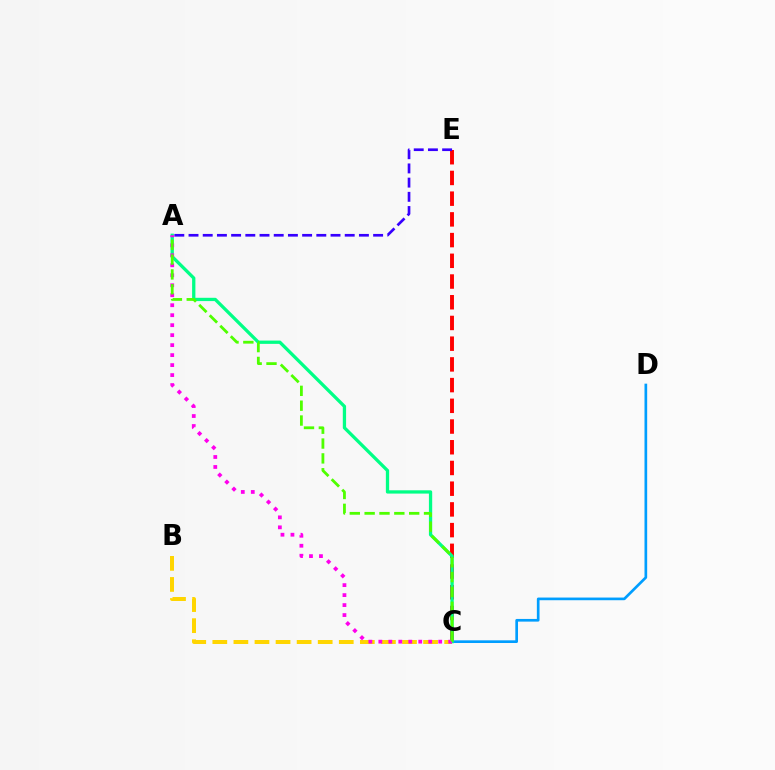{('C', 'E'): [{'color': '#ff0000', 'line_style': 'dashed', 'thickness': 2.81}], ('B', 'C'): [{'color': '#ffd500', 'line_style': 'dashed', 'thickness': 2.86}], ('A', 'E'): [{'color': '#3700ff', 'line_style': 'dashed', 'thickness': 1.93}], ('C', 'D'): [{'color': '#009eff', 'line_style': 'solid', 'thickness': 1.93}], ('A', 'C'): [{'color': '#00ff86', 'line_style': 'solid', 'thickness': 2.37}, {'color': '#ff00ed', 'line_style': 'dotted', 'thickness': 2.71}, {'color': '#4fff00', 'line_style': 'dashed', 'thickness': 2.02}]}